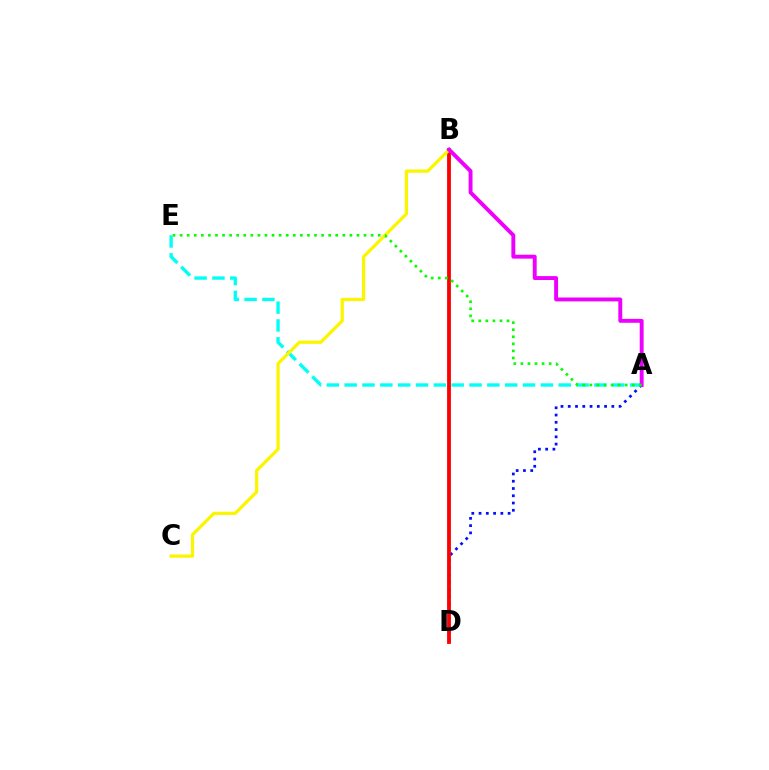{('A', 'D'): [{'color': '#0010ff', 'line_style': 'dotted', 'thickness': 1.97}], ('B', 'D'): [{'color': '#ff0000', 'line_style': 'solid', 'thickness': 2.75}], ('A', 'E'): [{'color': '#00fff6', 'line_style': 'dashed', 'thickness': 2.42}, {'color': '#08ff00', 'line_style': 'dotted', 'thickness': 1.92}], ('B', 'C'): [{'color': '#fcf500', 'line_style': 'solid', 'thickness': 2.34}], ('A', 'B'): [{'color': '#ee00ff', 'line_style': 'solid', 'thickness': 2.81}]}